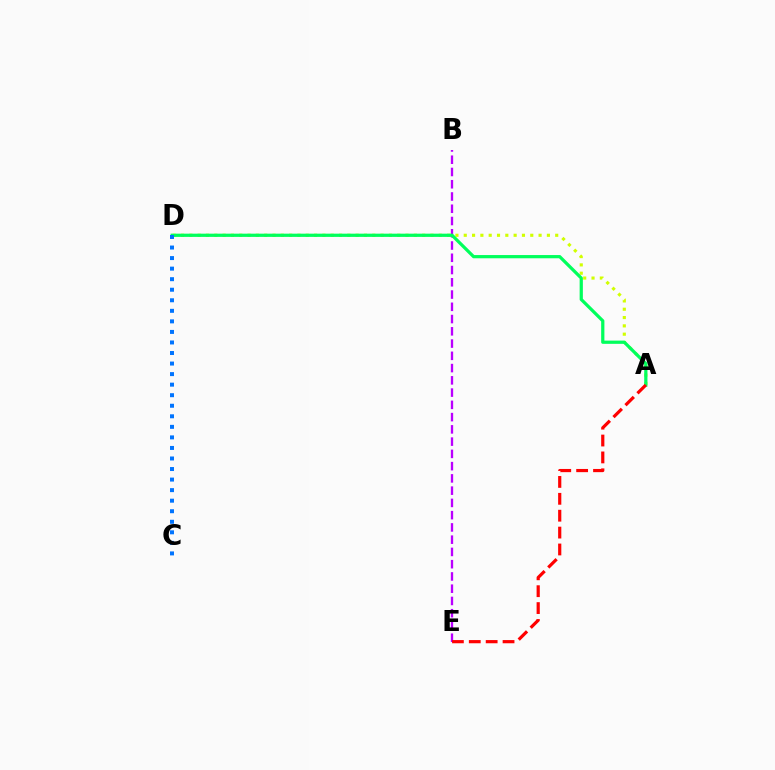{('B', 'E'): [{'color': '#b900ff', 'line_style': 'dashed', 'thickness': 1.66}], ('A', 'D'): [{'color': '#d1ff00', 'line_style': 'dotted', 'thickness': 2.26}, {'color': '#00ff5c', 'line_style': 'solid', 'thickness': 2.33}], ('C', 'D'): [{'color': '#0074ff', 'line_style': 'dotted', 'thickness': 2.87}], ('A', 'E'): [{'color': '#ff0000', 'line_style': 'dashed', 'thickness': 2.29}]}